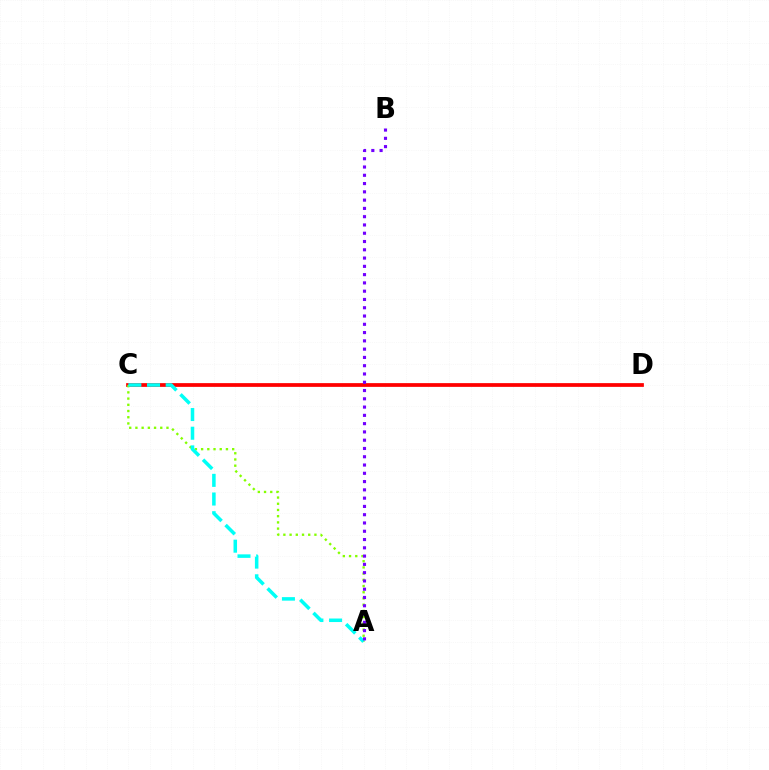{('C', 'D'): [{'color': '#ff0000', 'line_style': 'solid', 'thickness': 2.69}], ('A', 'C'): [{'color': '#84ff00', 'line_style': 'dotted', 'thickness': 1.69}, {'color': '#00fff6', 'line_style': 'dashed', 'thickness': 2.54}], ('A', 'B'): [{'color': '#7200ff', 'line_style': 'dotted', 'thickness': 2.25}]}